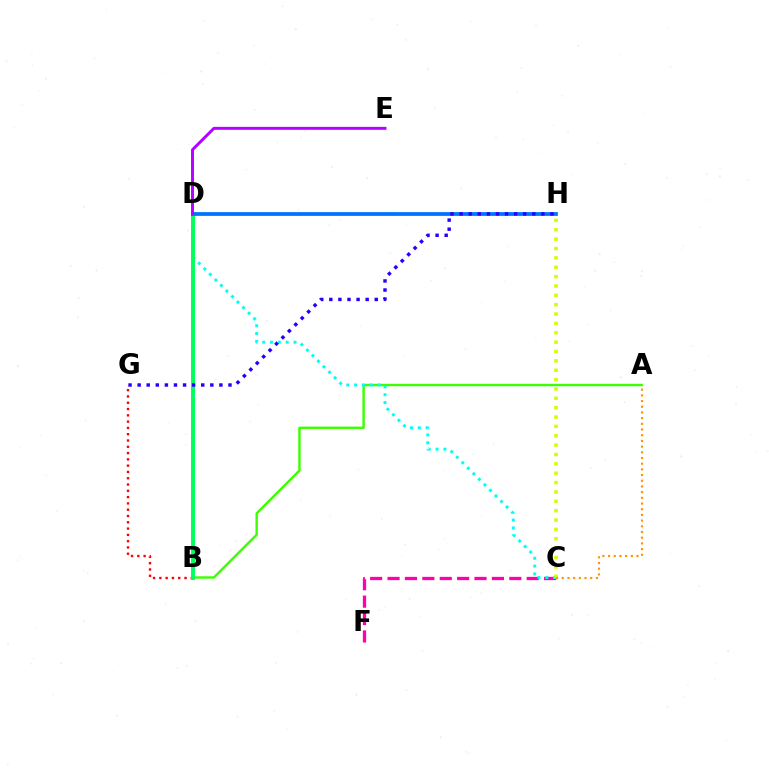{('B', 'G'): [{'color': '#ff0000', 'line_style': 'dotted', 'thickness': 1.71}], ('A', 'B'): [{'color': '#3dff00', 'line_style': 'solid', 'thickness': 1.74}], ('C', 'F'): [{'color': '#ff00ac', 'line_style': 'dashed', 'thickness': 2.36}], ('C', 'D'): [{'color': '#00fff6', 'line_style': 'dotted', 'thickness': 2.13}], ('B', 'D'): [{'color': '#00ff5c', 'line_style': 'solid', 'thickness': 2.83}], ('D', 'H'): [{'color': '#0074ff', 'line_style': 'solid', 'thickness': 2.71}], ('G', 'H'): [{'color': '#2500ff', 'line_style': 'dotted', 'thickness': 2.47}], ('C', 'H'): [{'color': '#d1ff00', 'line_style': 'dotted', 'thickness': 2.54}], ('D', 'E'): [{'color': '#b900ff', 'line_style': 'solid', 'thickness': 2.12}], ('A', 'C'): [{'color': '#ff9400', 'line_style': 'dotted', 'thickness': 1.55}]}